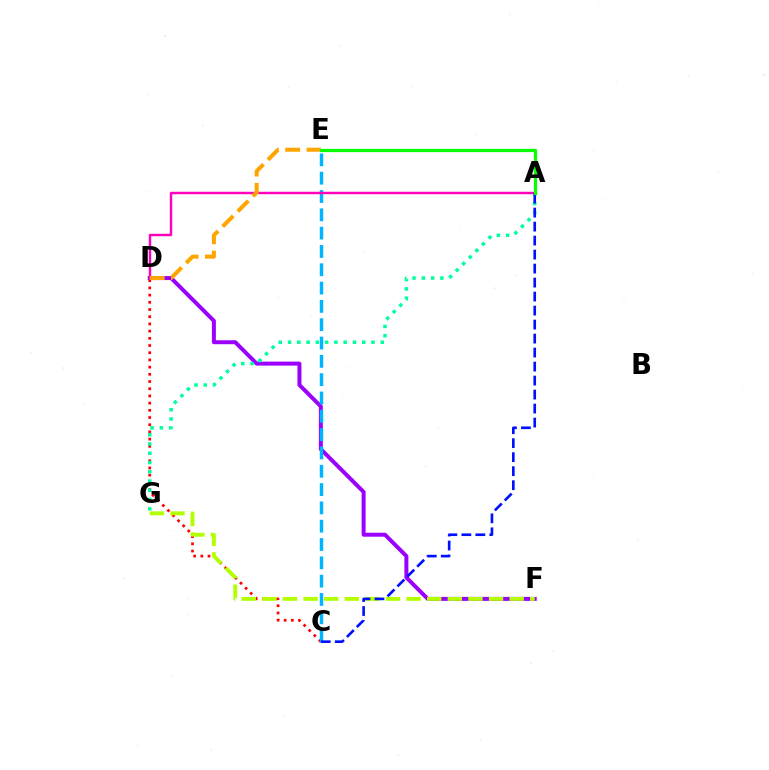{('C', 'D'): [{'color': '#ff0000', 'line_style': 'dotted', 'thickness': 1.96}], ('D', 'F'): [{'color': '#9b00ff', 'line_style': 'solid', 'thickness': 2.86}], ('A', 'G'): [{'color': '#00ff9d', 'line_style': 'dotted', 'thickness': 2.52}], ('C', 'E'): [{'color': '#00b5ff', 'line_style': 'dashed', 'thickness': 2.49}], ('A', 'D'): [{'color': '#ff00bd', 'line_style': 'solid', 'thickness': 1.76}], ('D', 'E'): [{'color': '#ffa500', 'line_style': 'dashed', 'thickness': 2.9}], ('F', 'G'): [{'color': '#b3ff00', 'line_style': 'dashed', 'thickness': 2.8}], ('A', 'C'): [{'color': '#0010ff', 'line_style': 'dashed', 'thickness': 1.9}], ('A', 'E'): [{'color': '#08ff00', 'line_style': 'solid', 'thickness': 2.32}]}